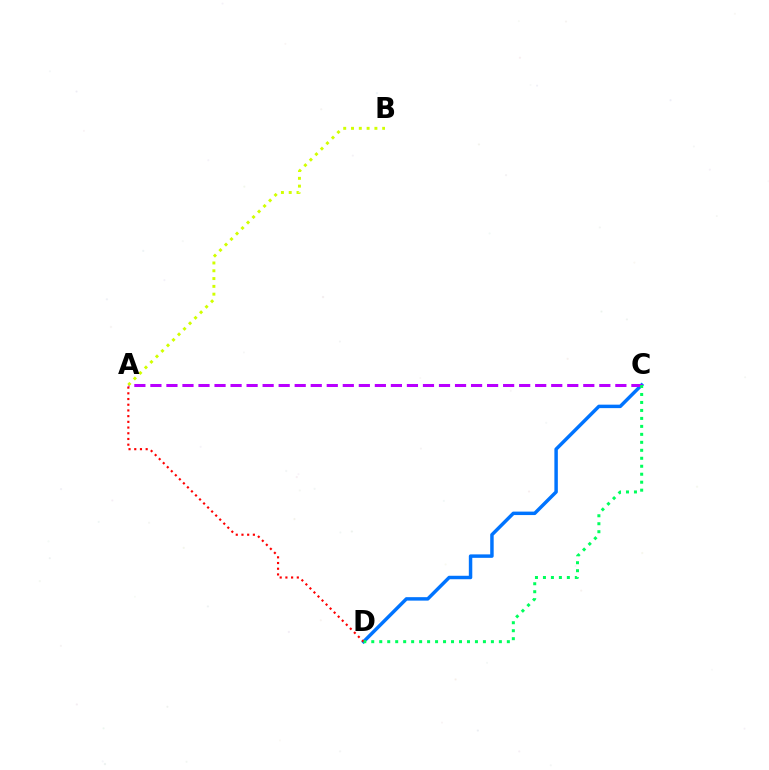{('C', 'D'): [{'color': '#0074ff', 'line_style': 'solid', 'thickness': 2.49}, {'color': '#00ff5c', 'line_style': 'dotted', 'thickness': 2.17}], ('A', 'C'): [{'color': '#b900ff', 'line_style': 'dashed', 'thickness': 2.18}], ('A', 'D'): [{'color': '#ff0000', 'line_style': 'dotted', 'thickness': 1.55}], ('A', 'B'): [{'color': '#d1ff00', 'line_style': 'dotted', 'thickness': 2.12}]}